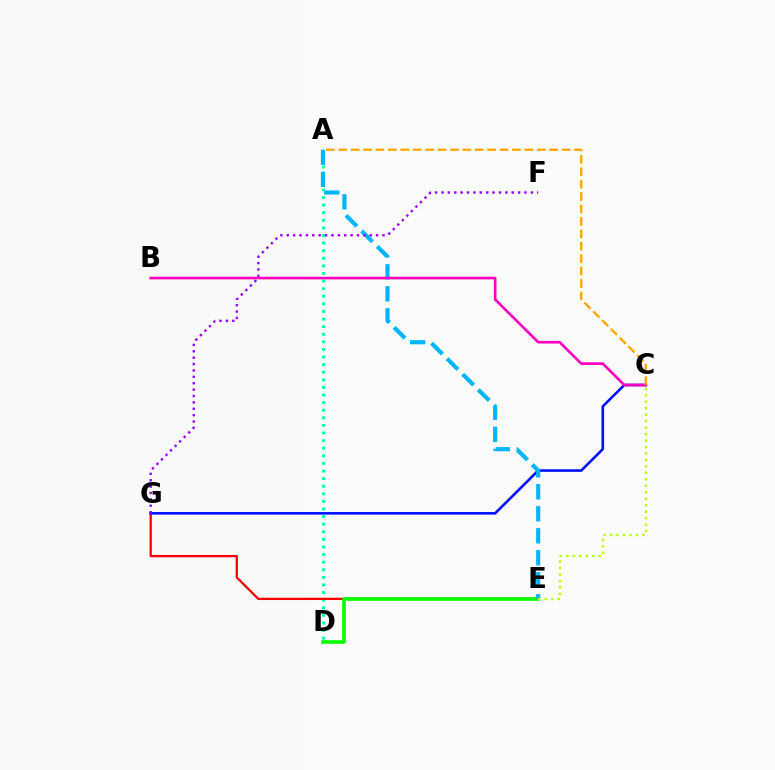{('A', 'D'): [{'color': '#00ff9d', 'line_style': 'dotted', 'thickness': 2.06}], ('E', 'G'): [{'color': '#ff0000', 'line_style': 'solid', 'thickness': 1.65}], ('C', 'G'): [{'color': '#0010ff', 'line_style': 'solid', 'thickness': 1.87}], ('D', 'E'): [{'color': '#08ff00', 'line_style': 'solid', 'thickness': 2.63}], ('A', 'E'): [{'color': '#00b5ff', 'line_style': 'dashed', 'thickness': 2.99}], ('C', 'E'): [{'color': '#b3ff00', 'line_style': 'dotted', 'thickness': 1.76}], ('F', 'G'): [{'color': '#9b00ff', 'line_style': 'dotted', 'thickness': 1.73}], ('B', 'C'): [{'color': '#ff00bd', 'line_style': 'solid', 'thickness': 1.92}], ('A', 'C'): [{'color': '#ffa500', 'line_style': 'dashed', 'thickness': 1.69}]}